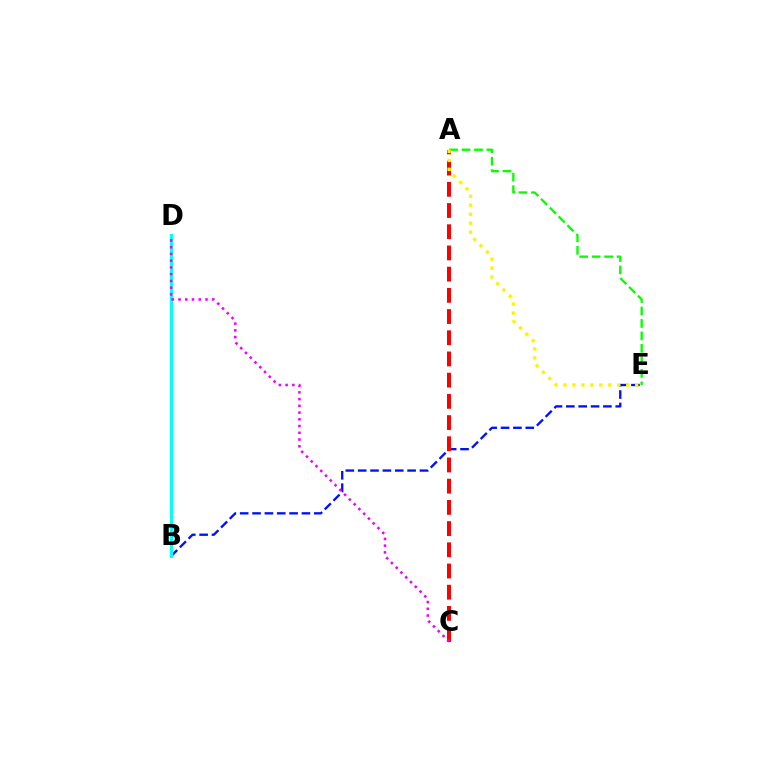{('A', 'E'): [{'color': '#08ff00', 'line_style': 'dashed', 'thickness': 1.69}, {'color': '#fcf500', 'line_style': 'dotted', 'thickness': 2.43}], ('B', 'E'): [{'color': '#0010ff', 'line_style': 'dashed', 'thickness': 1.68}], ('B', 'D'): [{'color': '#00fff6', 'line_style': 'solid', 'thickness': 2.19}], ('A', 'C'): [{'color': '#ff0000', 'line_style': 'dashed', 'thickness': 2.88}], ('C', 'D'): [{'color': '#ee00ff', 'line_style': 'dotted', 'thickness': 1.83}]}